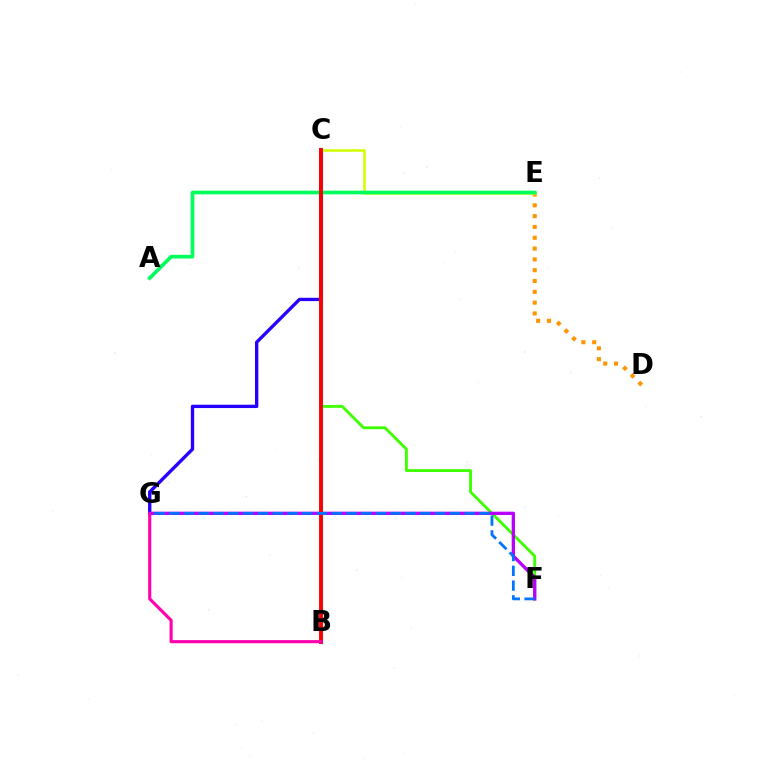{('C', 'F'): [{'color': '#3dff00', 'line_style': 'solid', 'thickness': 2.05}], ('B', 'C'): [{'color': '#00fff6', 'line_style': 'solid', 'thickness': 2.44}, {'color': '#ff0000', 'line_style': 'solid', 'thickness': 2.8}], ('F', 'G'): [{'color': '#b900ff', 'line_style': 'solid', 'thickness': 2.39}, {'color': '#0074ff', 'line_style': 'dashed', 'thickness': 2.01}], ('D', 'E'): [{'color': '#ff9400', 'line_style': 'dotted', 'thickness': 2.94}], ('C', 'G'): [{'color': '#2500ff', 'line_style': 'solid', 'thickness': 2.41}], ('C', 'E'): [{'color': '#d1ff00', 'line_style': 'solid', 'thickness': 1.83}], ('A', 'E'): [{'color': '#00ff5c', 'line_style': 'solid', 'thickness': 2.65}], ('B', 'G'): [{'color': '#ff00ac', 'line_style': 'solid', 'thickness': 2.24}]}